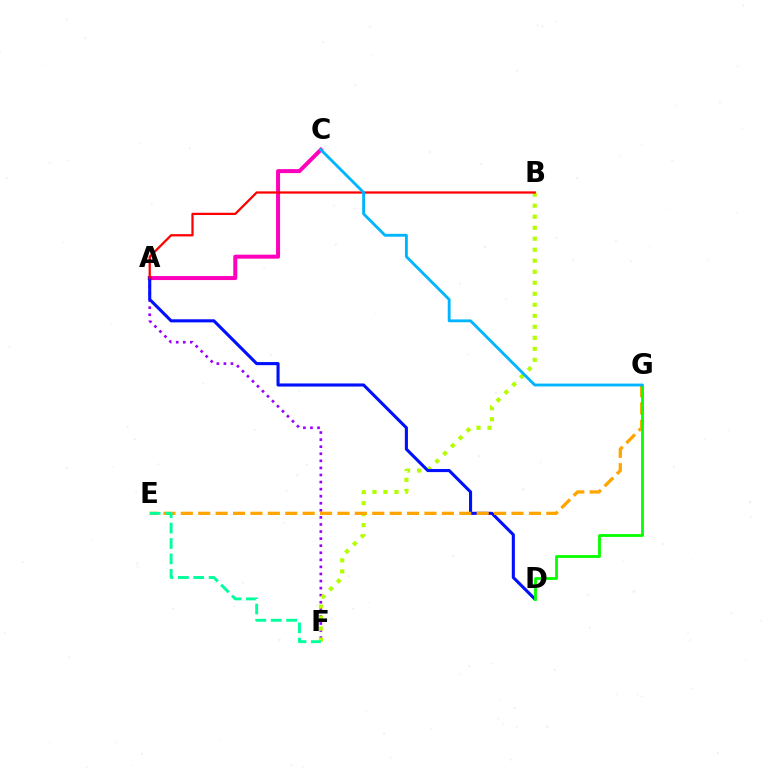{('A', 'F'): [{'color': '#9b00ff', 'line_style': 'dotted', 'thickness': 1.92}], ('B', 'F'): [{'color': '#b3ff00', 'line_style': 'dotted', 'thickness': 2.99}], ('A', 'C'): [{'color': '#ff00bd', 'line_style': 'solid', 'thickness': 2.88}], ('A', 'D'): [{'color': '#0010ff', 'line_style': 'solid', 'thickness': 2.23}], ('A', 'B'): [{'color': '#ff0000', 'line_style': 'solid', 'thickness': 1.62}], ('E', 'G'): [{'color': '#ffa500', 'line_style': 'dashed', 'thickness': 2.36}], ('E', 'F'): [{'color': '#00ff9d', 'line_style': 'dashed', 'thickness': 2.09}], ('D', 'G'): [{'color': '#08ff00', 'line_style': 'solid', 'thickness': 2.03}], ('C', 'G'): [{'color': '#00b5ff', 'line_style': 'solid', 'thickness': 2.05}]}